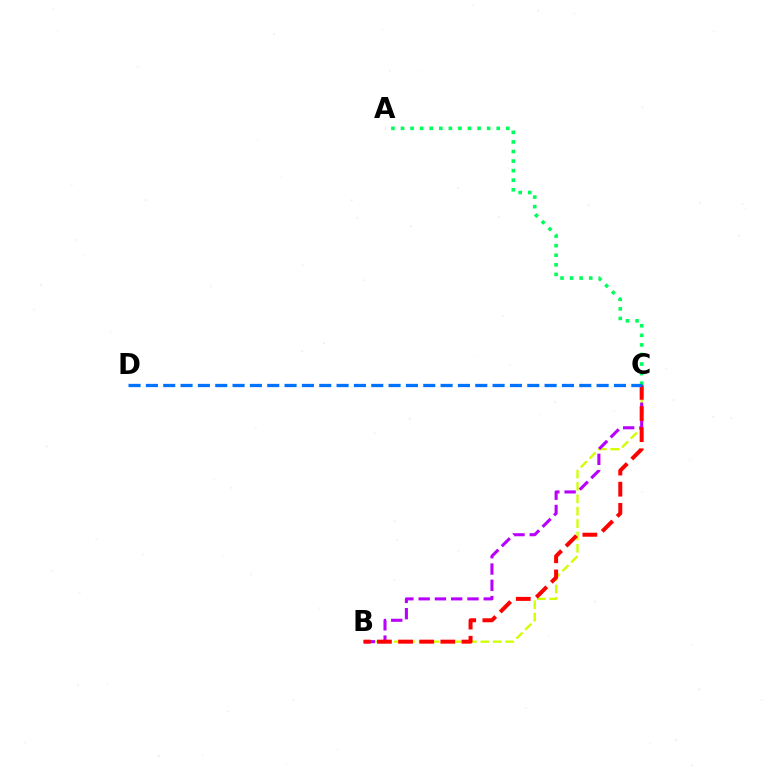{('B', 'C'): [{'color': '#d1ff00', 'line_style': 'dashed', 'thickness': 1.68}, {'color': '#b900ff', 'line_style': 'dashed', 'thickness': 2.21}, {'color': '#ff0000', 'line_style': 'dashed', 'thickness': 2.87}], ('A', 'C'): [{'color': '#00ff5c', 'line_style': 'dotted', 'thickness': 2.6}], ('C', 'D'): [{'color': '#0074ff', 'line_style': 'dashed', 'thickness': 2.36}]}